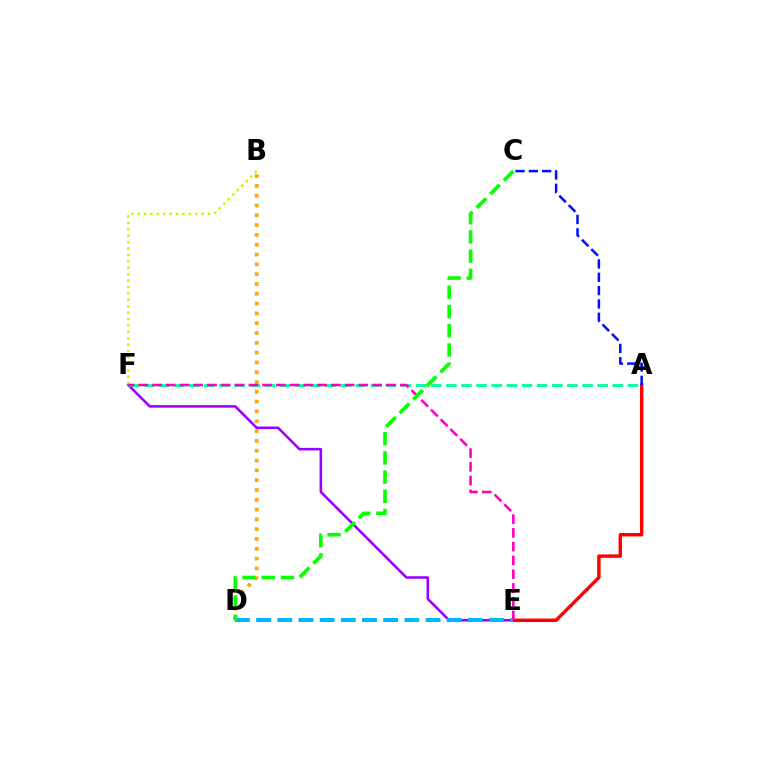{('E', 'F'): [{'color': '#9b00ff', 'line_style': 'solid', 'thickness': 1.83}, {'color': '#ff00bd', 'line_style': 'dashed', 'thickness': 1.87}], ('B', 'F'): [{'color': '#b3ff00', 'line_style': 'dotted', 'thickness': 1.74}], ('A', 'E'): [{'color': '#ff0000', 'line_style': 'solid', 'thickness': 2.47}], ('A', 'F'): [{'color': '#00ff9d', 'line_style': 'dashed', 'thickness': 2.05}], ('A', 'C'): [{'color': '#0010ff', 'line_style': 'dashed', 'thickness': 1.81}], ('B', 'D'): [{'color': '#ffa500', 'line_style': 'dotted', 'thickness': 2.67}], ('D', 'E'): [{'color': '#00b5ff', 'line_style': 'dashed', 'thickness': 2.88}], ('C', 'D'): [{'color': '#08ff00', 'line_style': 'dashed', 'thickness': 2.61}]}